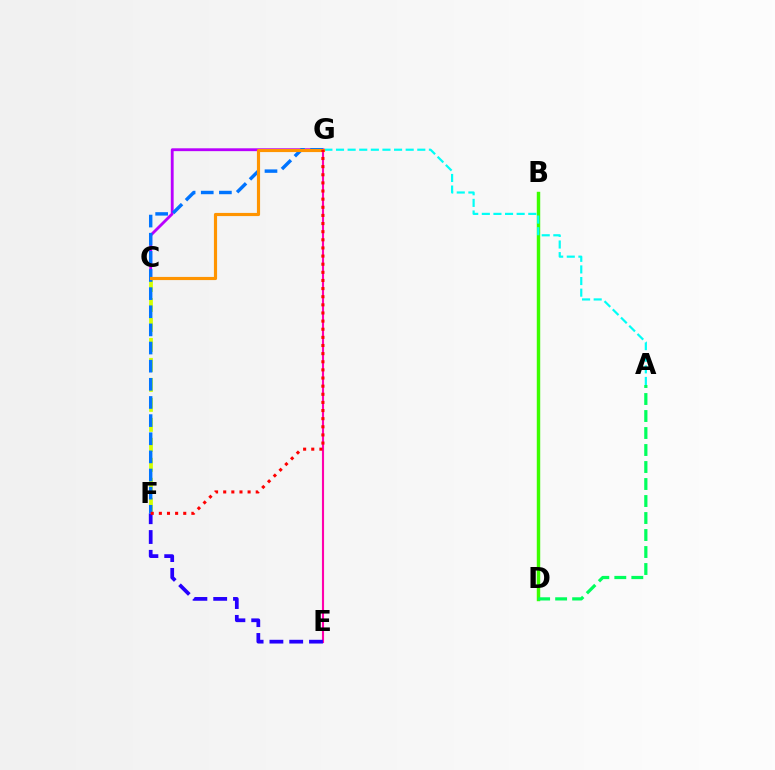{('E', 'G'): [{'color': '#ff00ac', 'line_style': 'solid', 'thickness': 1.53}], ('B', 'D'): [{'color': '#3dff00', 'line_style': 'solid', 'thickness': 2.47}], ('C', 'G'): [{'color': '#b900ff', 'line_style': 'solid', 'thickness': 2.05}, {'color': '#ff9400', 'line_style': 'solid', 'thickness': 2.27}], ('C', 'F'): [{'color': '#d1ff00', 'line_style': 'dashed', 'thickness': 2.71}], ('A', 'G'): [{'color': '#00fff6', 'line_style': 'dashed', 'thickness': 1.58}], ('E', 'F'): [{'color': '#2500ff', 'line_style': 'dashed', 'thickness': 2.69}], ('F', 'G'): [{'color': '#0074ff', 'line_style': 'dashed', 'thickness': 2.46}, {'color': '#ff0000', 'line_style': 'dotted', 'thickness': 2.21}], ('A', 'D'): [{'color': '#00ff5c', 'line_style': 'dashed', 'thickness': 2.31}]}